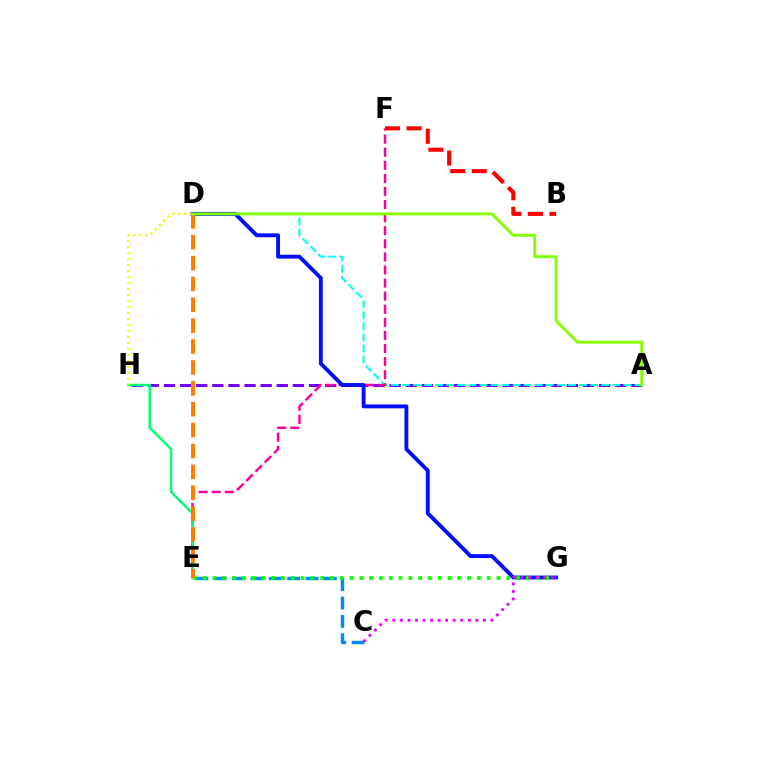{('A', 'H'): [{'color': '#7200ff', 'line_style': 'dashed', 'thickness': 2.19}], ('A', 'D'): [{'color': '#00fff6', 'line_style': 'dashed', 'thickness': 1.5}, {'color': '#84ff00', 'line_style': 'solid', 'thickness': 2.08}], ('B', 'F'): [{'color': '#ff0000', 'line_style': 'dashed', 'thickness': 2.93}], ('C', 'E'): [{'color': '#008cff', 'line_style': 'dashed', 'thickness': 2.49}], ('E', 'F'): [{'color': '#ff0094', 'line_style': 'dashed', 'thickness': 1.78}], ('E', 'H'): [{'color': '#00ff74', 'line_style': 'solid', 'thickness': 1.77}], ('D', 'G'): [{'color': '#0010ff', 'line_style': 'solid', 'thickness': 2.8}], ('E', 'G'): [{'color': '#08ff00', 'line_style': 'dotted', 'thickness': 2.66}], ('D', 'H'): [{'color': '#fcf500', 'line_style': 'dotted', 'thickness': 1.63}], ('C', 'G'): [{'color': '#ee00ff', 'line_style': 'dotted', 'thickness': 2.05}], ('D', 'E'): [{'color': '#ff7c00', 'line_style': 'dashed', 'thickness': 2.84}]}